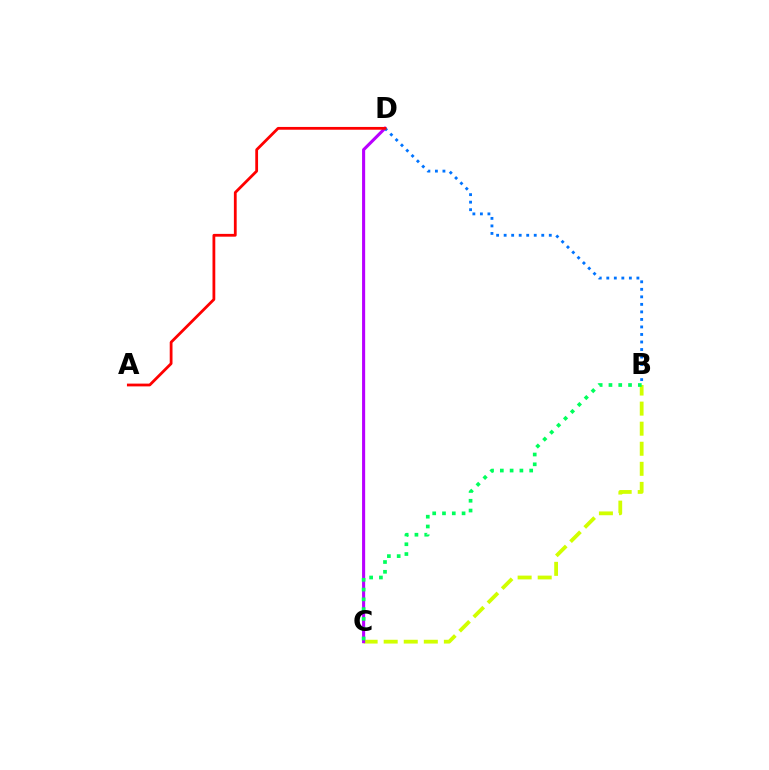{('B', 'C'): [{'color': '#d1ff00', 'line_style': 'dashed', 'thickness': 2.73}, {'color': '#00ff5c', 'line_style': 'dotted', 'thickness': 2.66}], ('C', 'D'): [{'color': '#b900ff', 'line_style': 'solid', 'thickness': 2.22}], ('B', 'D'): [{'color': '#0074ff', 'line_style': 'dotted', 'thickness': 2.04}], ('A', 'D'): [{'color': '#ff0000', 'line_style': 'solid', 'thickness': 2.01}]}